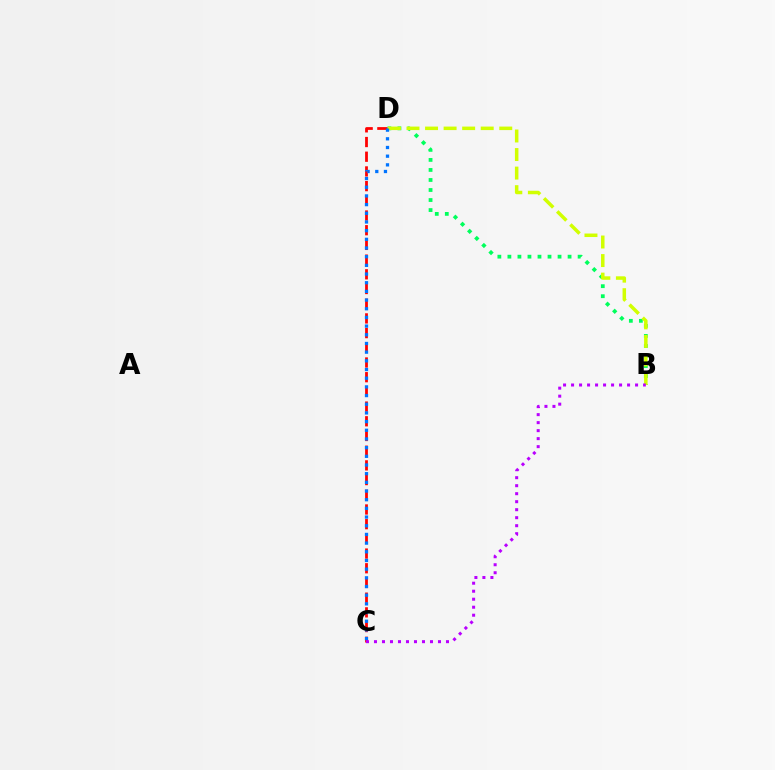{('B', 'D'): [{'color': '#00ff5c', 'line_style': 'dotted', 'thickness': 2.73}, {'color': '#d1ff00', 'line_style': 'dashed', 'thickness': 2.52}], ('C', 'D'): [{'color': '#ff0000', 'line_style': 'dashed', 'thickness': 2.0}, {'color': '#0074ff', 'line_style': 'dotted', 'thickness': 2.36}], ('B', 'C'): [{'color': '#b900ff', 'line_style': 'dotted', 'thickness': 2.17}]}